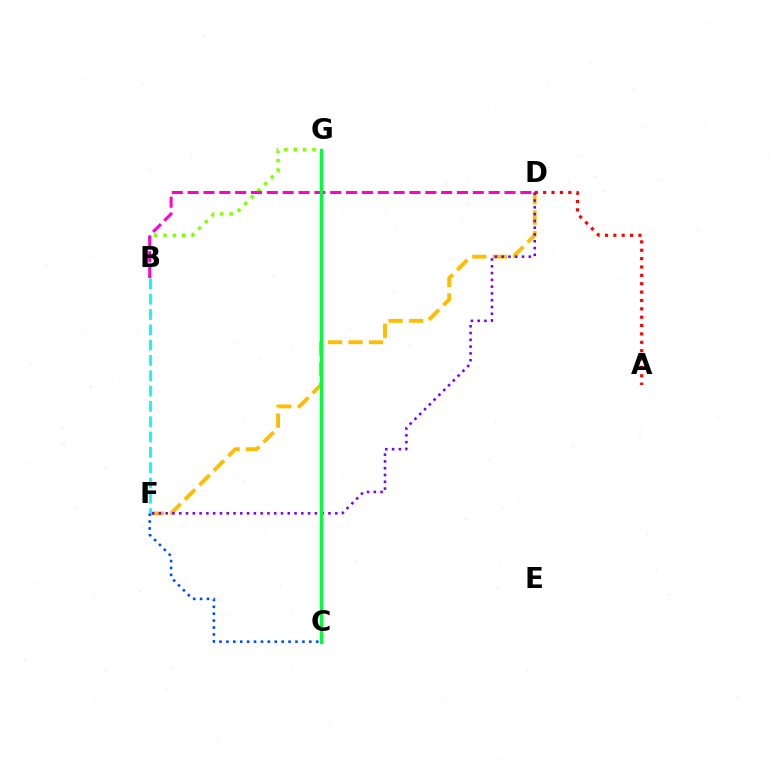{('D', 'F'): [{'color': '#ffbd00', 'line_style': 'dashed', 'thickness': 2.78}, {'color': '#7200ff', 'line_style': 'dotted', 'thickness': 1.84}], ('A', 'D'): [{'color': '#ff0000', 'line_style': 'dotted', 'thickness': 2.27}], ('B', 'G'): [{'color': '#84ff00', 'line_style': 'dotted', 'thickness': 2.55}], ('C', 'F'): [{'color': '#004bff', 'line_style': 'dotted', 'thickness': 1.88}], ('B', 'D'): [{'color': '#ff00cf', 'line_style': 'dashed', 'thickness': 2.15}], ('C', 'G'): [{'color': '#00ff39', 'line_style': 'solid', 'thickness': 2.37}], ('B', 'F'): [{'color': '#00fff6', 'line_style': 'dashed', 'thickness': 2.08}]}